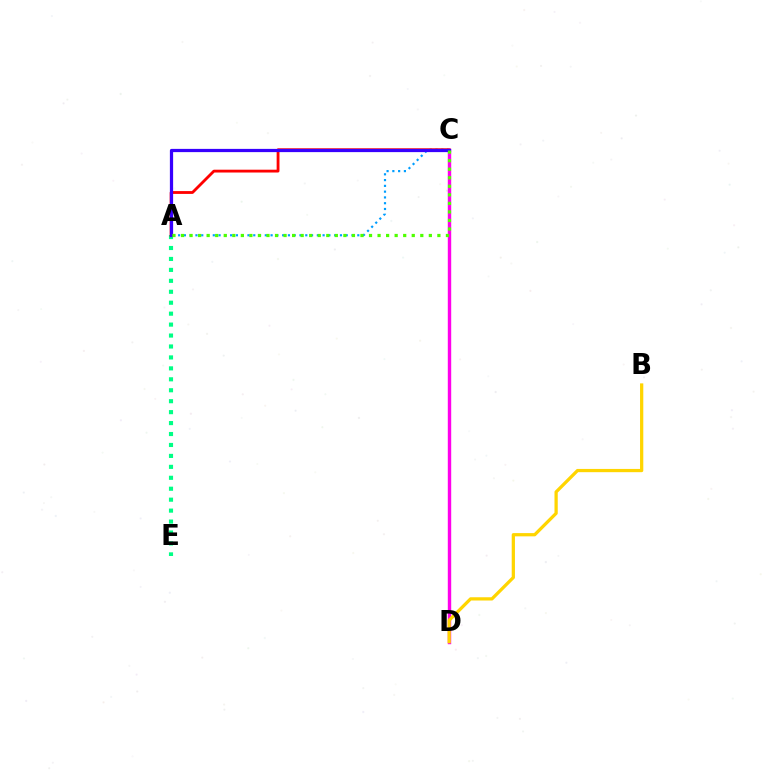{('A', 'E'): [{'color': '#00ff86', 'line_style': 'dotted', 'thickness': 2.97}], ('A', 'C'): [{'color': '#009eff', 'line_style': 'dotted', 'thickness': 1.57}, {'color': '#ff0000', 'line_style': 'solid', 'thickness': 2.03}, {'color': '#3700ff', 'line_style': 'solid', 'thickness': 2.33}, {'color': '#4fff00', 'line_style': 'dotted', 'thickness': 2.32}], ('C', 'D'): [{'color': '#ff00ed', 'line_style': 'solid', 'thickness': 2.45}], ('B', 'D'): [{'color': '#ffd500', 'line_style': 'solid', 'thickness': 2.34}]}